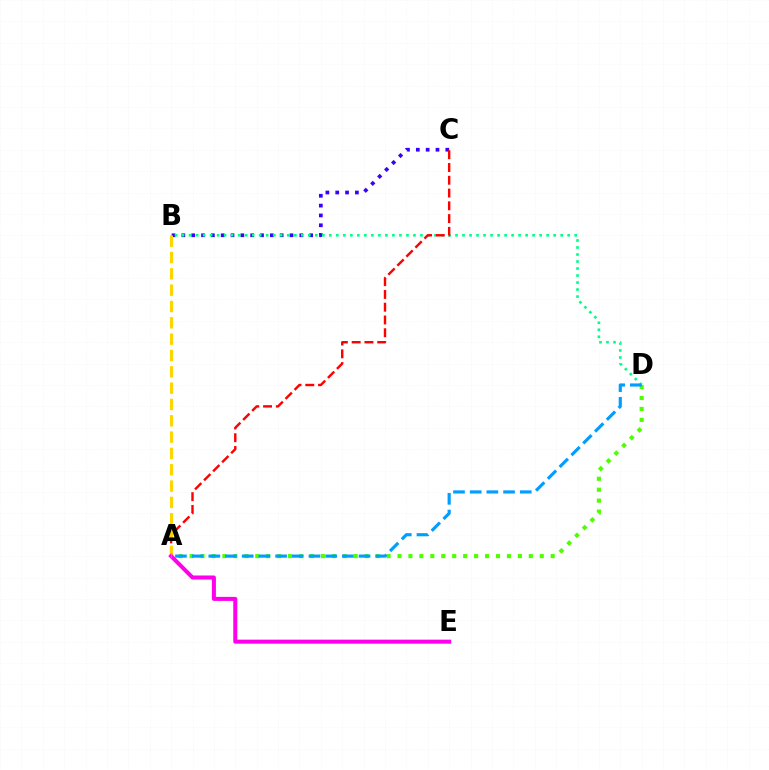{('B', 'C'): [{'color': '#3700ff', 'line_style': 'dotted', 'thickness': 2.67}], ('B', 'D'): [{'color': '#00ff86', 'line_style': 'dotted', 'thickness': 1.9}], ('A', 'C'): [{'color': '#ff0000', 'line_style': 'dashed', 'thickness': 1.74}], ('A', 'B'): [{'color': '#ffd500', 'line_style': 'dashed', 'thickness': 2.22}], ('A', 'E'): [{'color': '#ff00ed', 'line_style': 'solid', 'thickness': 2.9}], ('A', 'D'): [{'color': '#4fff00', 'line_style': 'dotted', 'thickness': 2.97}, {'color': '#009eff', 'line_style': 'dashed', 'thickness': 2.27}]}